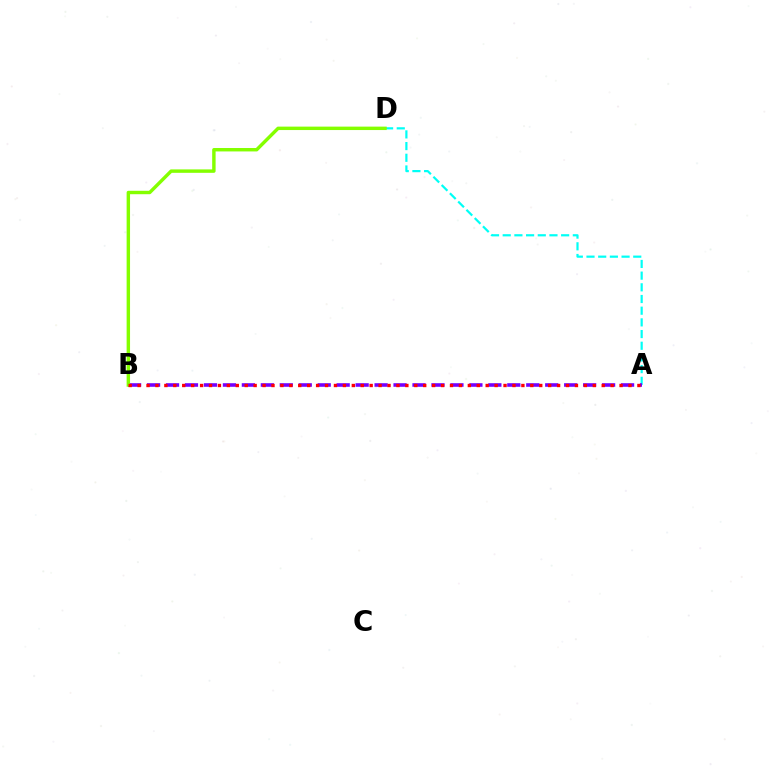{('A', 'D'): [{'color': '#00fff6', 'line_style': 'dashed', 'thickness': 1.59}], ('A', 'B'): [{'color': '#7200ff', 'line_style': 'dashed', 'thickness': 2.58}, {'color': '#ff0000', 'line_style': 'dotted', 'thickness': 2.42}], ('B', 'D'): [{'color': '#84ff00', 'line_style': 'solid', 'thickness': 2.46}]}